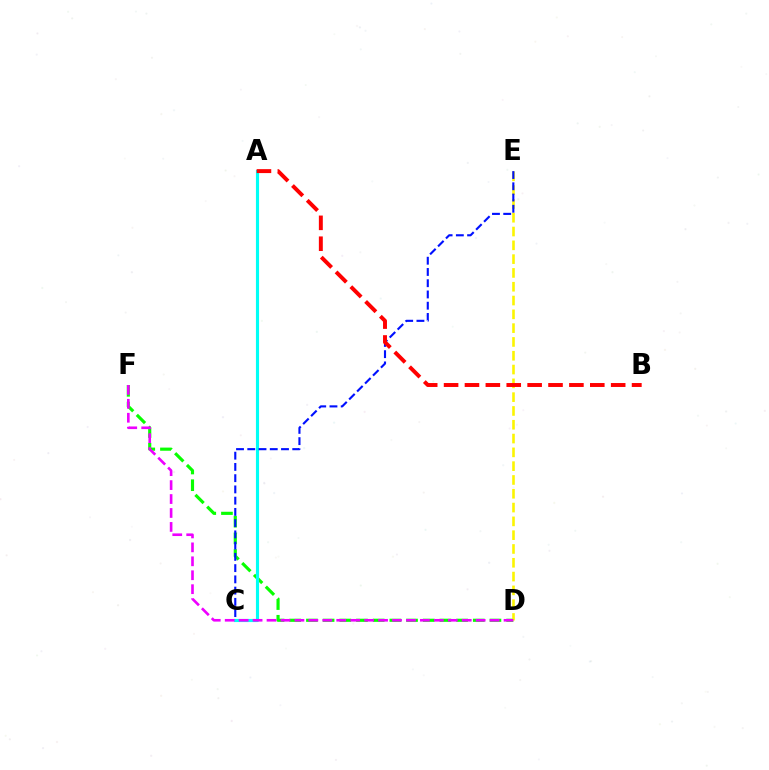{('D', 'F'): [{'color': '#08ff00', 'line_style': 'dashed', 'thickness': 2.27}, {'color': '#ee00ff', 'line_style': 'dashed', 'thickness': 1.89}], ('D', 'E'): [{'color': '#fcf500', 'line_style': 'dashed', 'thickness': 1.87}], ('A', 'C'): [{'color': '#00fff6', 'line_style': 'solid', 'thickness': 2.26}], ('C', 'E'): [{'color': '#0010ff', 'line_style': 'dashed', 'thickness': 1.53}], ('A', 'B'): [{'color': '#ff0000', 'line_style': 'dashed', 'thickness': 2.84}]}